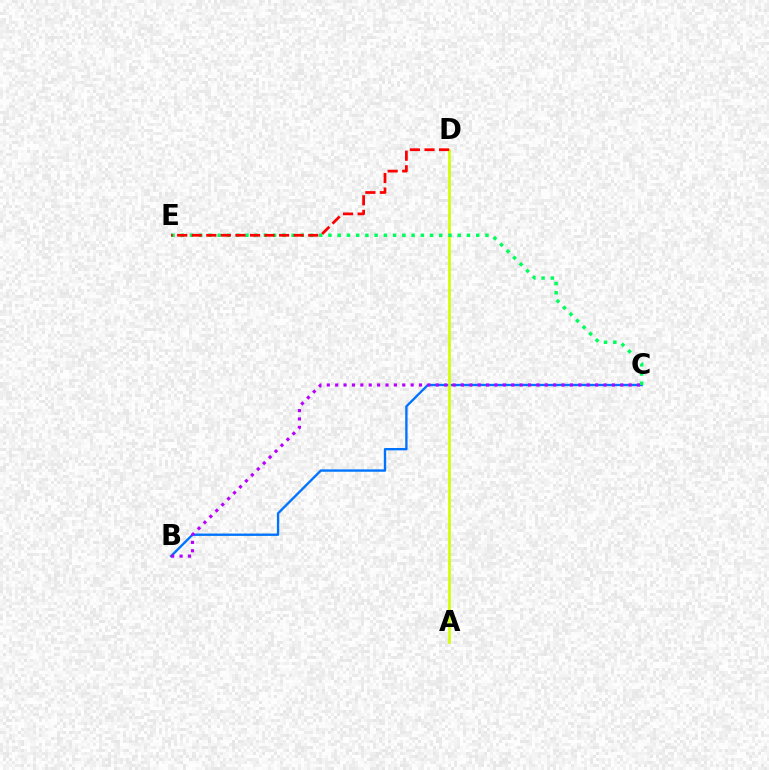{('B', 'C'): [{'color': '#0074ff', 'line_style': 'solid', 'thickness': 1.69}, {'color': '#b900ff', 'line_style': 'dotted', 'thickness': 2.28}], ('A', 'D'): [{'color': '#d1ff00', 'line_style': 'solid', 'thickness': 1.9}], ('C', 'E'): [{'color': '#00ff5c', 'line_style': 'dotted', 'thickness': 2.51}], ('D', 'E'): [{'color': '#ff0000', 'line_style': 'dashed', 'thickness': 1.98}]}